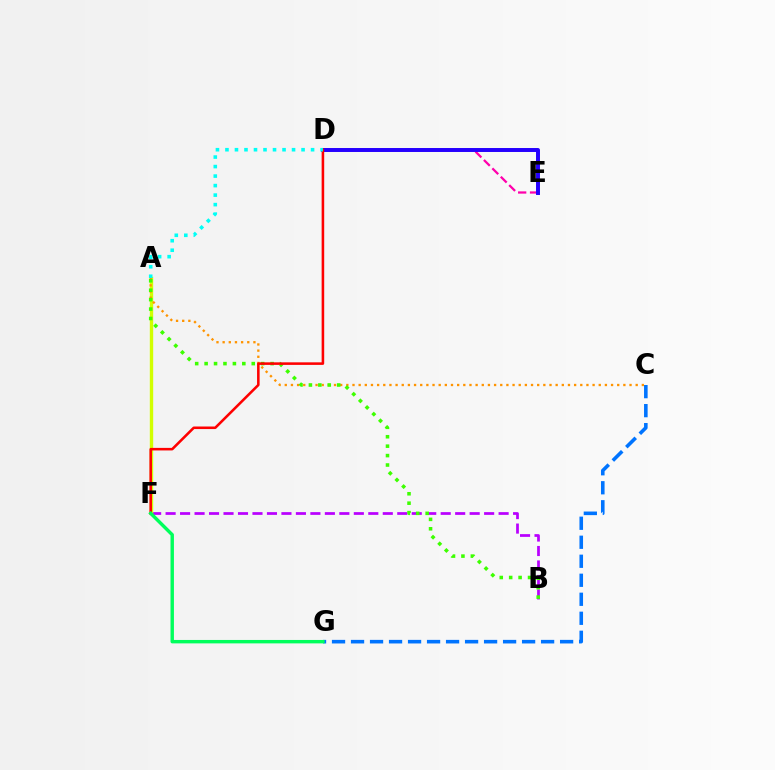{('B', 'F'): [{'color': '#b900ff', 'line_style': 'dashed', 'thickness': 1.97}], ('D', 'E'): [{'color': '#ff00ac', 'line_style': 'dashed', 'thickness': 1.61}, {'color': '#2500ff', 'line_style': 'solid', 'thickness': 2.85}], ('C', 'G'): [{'color': '#0074ff', 'line_style': 'dashed', 'thickness': 2.58}], ('A', 'F'): [{'color': '#d1ff00', 'line_style': 'solid', 'thickness': 2.44}], ('A', 'C'): [{'color': '#ff9400', 'line_style': 'dotted', 'thickness': 1.67}], ('A', 'B'): [{'color': '#3dff00', 'line_style': 'dotted', 'thickness': 2.56}], ('D', 'F'): [{'color': '#ff0000', 'line_style': 'solid', 'thickness': 1.84}], ('F', 'G'): [{'color': '#00ff5c', 'line_style': 'solid', 'thickness': 2.46}], ('A', 'D'): [{'color': '#00fff6', 'line_style': 'dotted', 'thickness': 2.58}]}